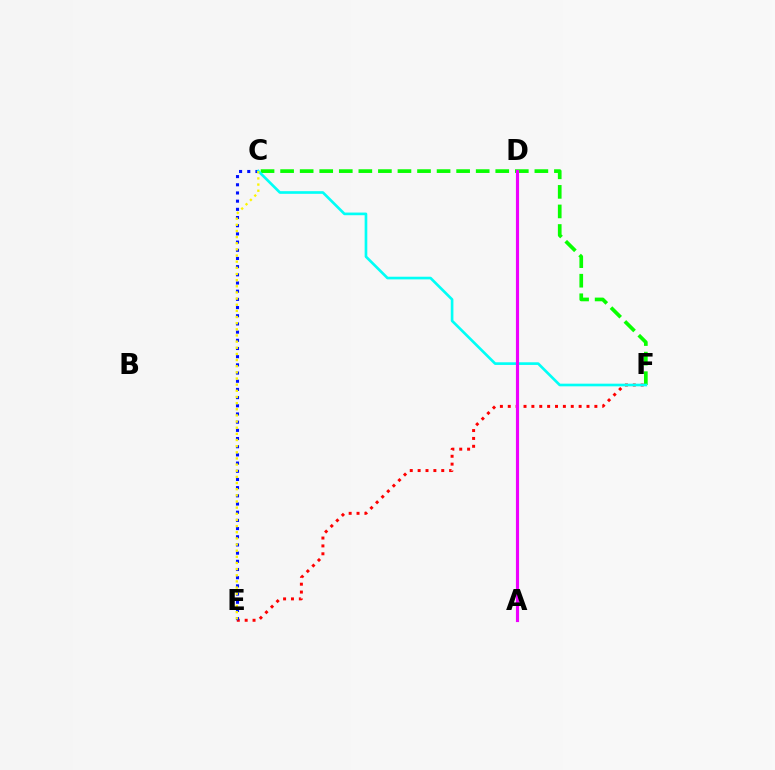{('E', 'F'): [{'color': '#ff0000', 'line_style': 'dotted', 'thickness': 2.14}], ('C', 'E'): [{'color': '#0010ff', 'line_style': 'dotted', 'thickness': 2.22}, {'color': '#fcf500', 'line_style': 'dotted', 'thickness': 1.67}], ('C', 'F'): [{'color': '#08ff00', 'line_style': 'dashed', 'thickness': 2.66}, {'color': '#00fff6', 'line_style': 'solid', 'thickness': 1.91}], ('A', 'D'): [{'color': '#ee00ff', 'line_style': 'solid', 'thickness': 2.26}]}